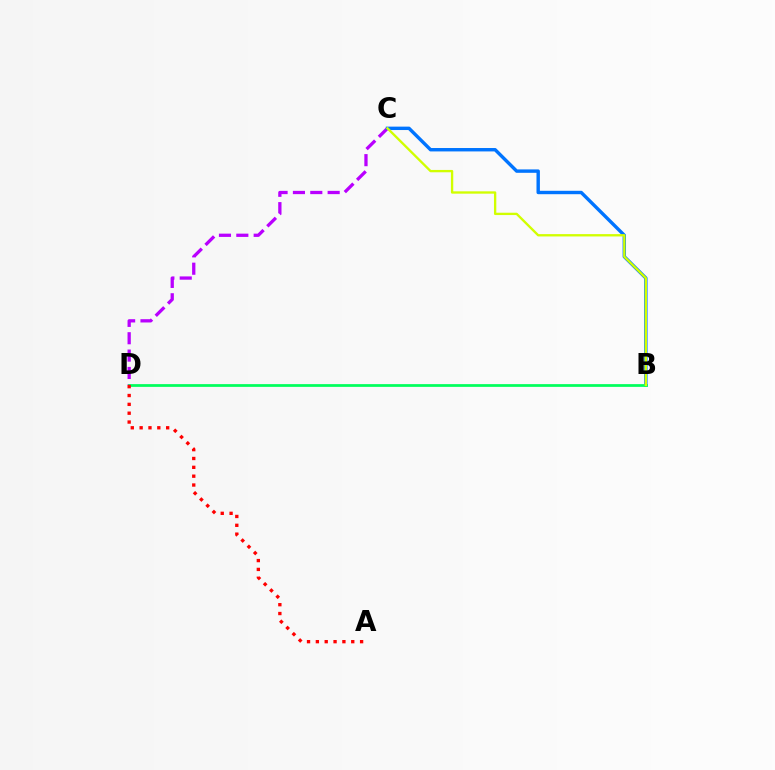{('C', 'D'): [{'color': '#b900ff', 'line_style': 'dashed', 'thickness': 2.36}], ('B', 'C'): [{'color': '#0074ff', 'line_style': 'solid', 'thickness': 2.45}, {'color': '#d1ff00', 'line_style': 'solid', 'thickness': 1.68}], ('B', 'D'): [{'color': '#00ff5c', 'line_style': 'solid', 'thickness': 1.98}], ('A', 'D'): [{'color': '#ff0000', 'line_style': 'dotted', 'thickness': 2.4}]}